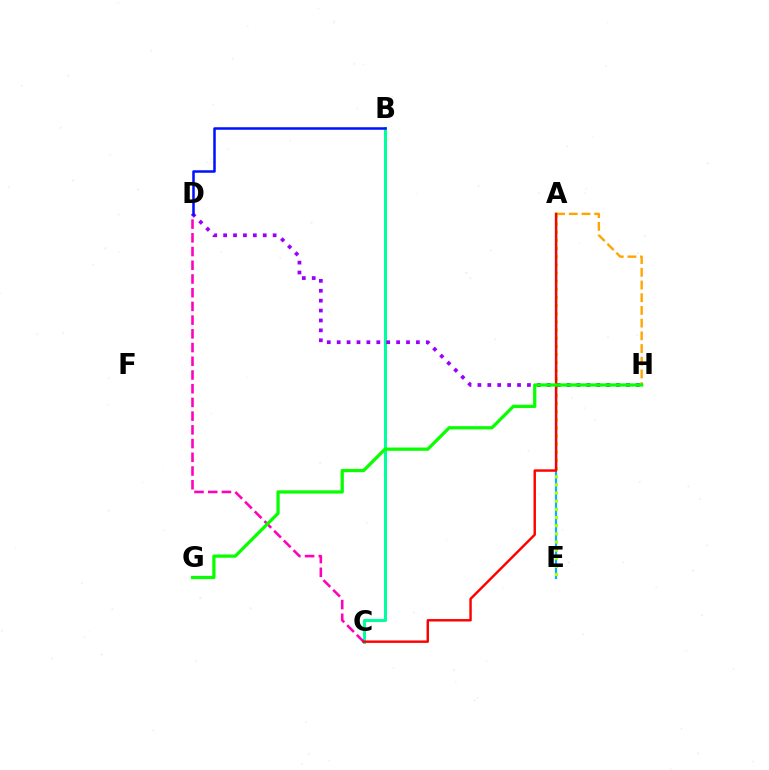{('A', 'E'): [{'color': '#00b5ff', 'line_style': 'solid', 'thickness': 1.58}, {'color': '#b3ff00', 'line_style': 'dotted', 'thickness': 2.21}], ('A', 'H'): [{'color': '#ffa500', 'line_style': 'dashed', 'thickness': 1.73}], ('B', 'C'): [{'color': '#00ff9d', 'line_style': 'solid', 'thickness': 2.19}], ('C', 'D'): [{'color': '#ff00bd', 'line_style': 'dashed', 'thickness': 1.86}], ('A', 'C'): [{'color': '#ff0000', 'line_style': 'solid', 'thickness': 1.75}], ('D', 'H'): [{'color': '#9b00ff', 'line_style': 'dotted', 'thickness': 2.69}], ('G', 'H'): [{'color': '#08ff00', 'line_style': 'solid', 'thickness': 2.35}], ('B', 'D'): [{'color': '#0010ff', 'line_style': 'solid', 'thickness': 1.8}]}